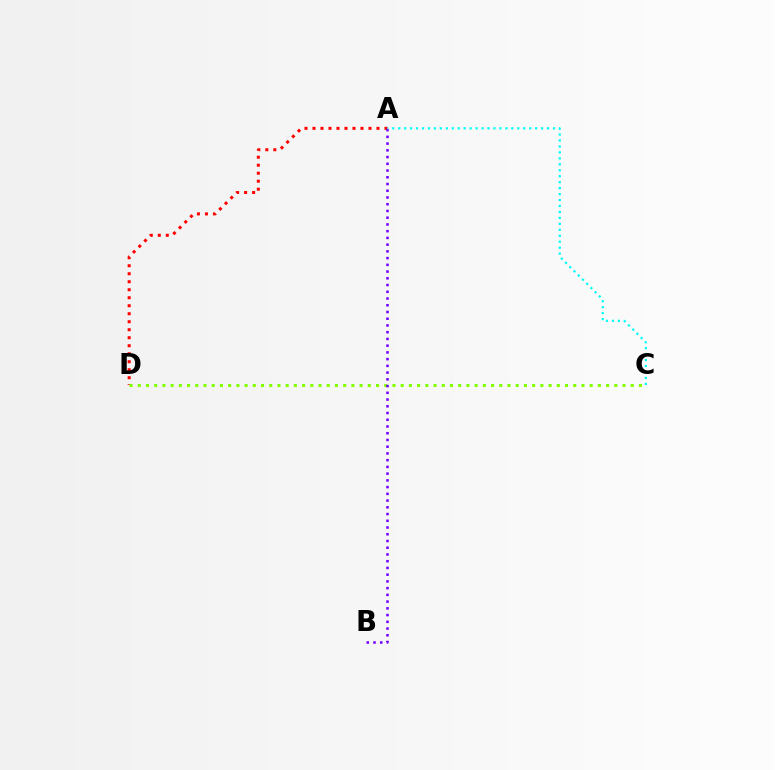{('A', 'D'): [{'color': '#ff0000', 'line_style': 'dotted', 'thickness': 2.17}], ('C', 'D'): [{'color': '#84ff00', 'line_style': 'dotted', 'thickness': 2.23}], ('A', 'B'): [{'color': '#7200ff', 'line_style': 'dotted', 'thickness': 1.83}], ('A', 'C'): [{'color': '#00fff6', 'line_style': 'dotted', 'thickness': 1.62}]}